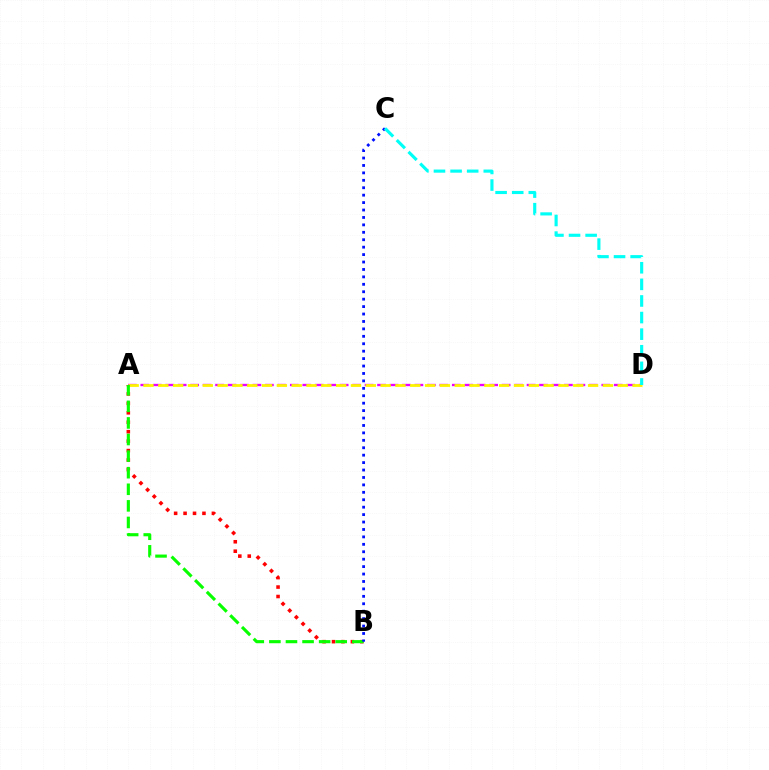{('A', 'B'): [{'color': '#ff0000', 'line_style': 'dotted', 'thickness': 2.57}, {'color': '#08ff00', 'line_style': 'dashed', 'thickness': 2.25}], ('A', 'D'): [{'color': '#ee00ff', 'line_style': 'dashed', 'thickness': 1.69}, {'color': '#fcf500', 'line_style': 'dashed', 'thickness': 2.01}], ('B', 'C'): [{'color': '#0010ff', 'line_style': 'dotted', 'thickness': 2.02}], ('C', 'D'): [{'color': '#00fff6', 'line_style': 'dashed', 'thickness': 2.26}]}